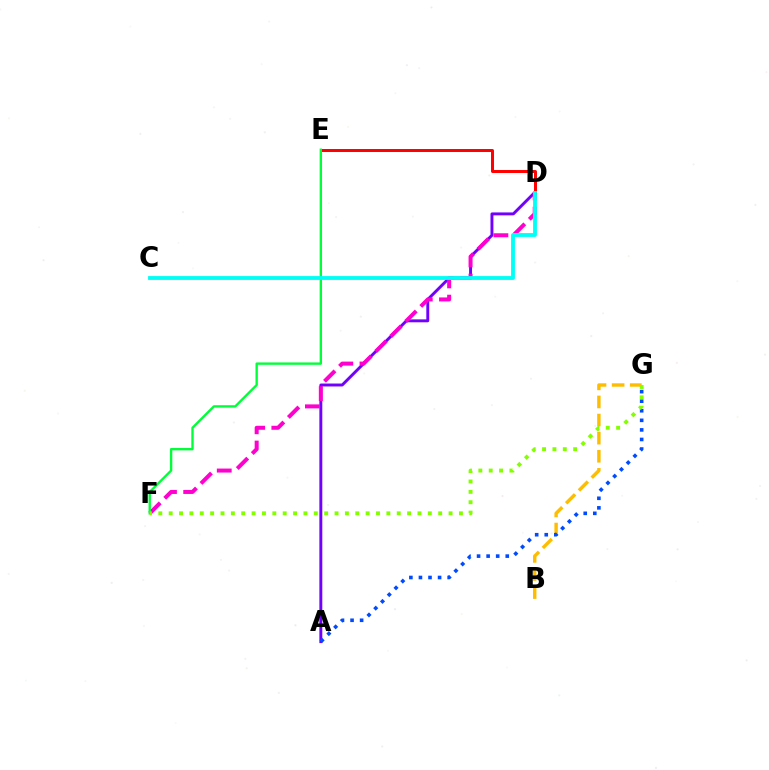{('B', 'G'): [{'color': '#ffbd00', 'line_style': 'dashed', 'thickness': 2.46}], ('A', 'D'): [{'color': '#7200ff', 'line_style': 'solid', 'thickness': 2.11}], ('D', 'F'): [{'color': '#ff00cf', 'line_style': 'dashed', 'thickness': 2.88}], ('D', 'E'): [{'color': '#ff0000', 'line_style': 'solid', 'thickness': 2.14}], ('A', 'G'): [{'color': '#004bff', 'line_style': 'dotted', 'thickness': 2.6}], ('E', 'F'): [{'color': '#00ff39', 'line_style': 'solid', 'thickness': 1.7}], ('C', 'D'): [{'color': '#00fff6', 'line_style': 'solid', 'thickness': 2.75}], ('F', 'G'): [{'color': '#84ff00', 'line_style': 'dotted', 'thickness': 2.82}]}